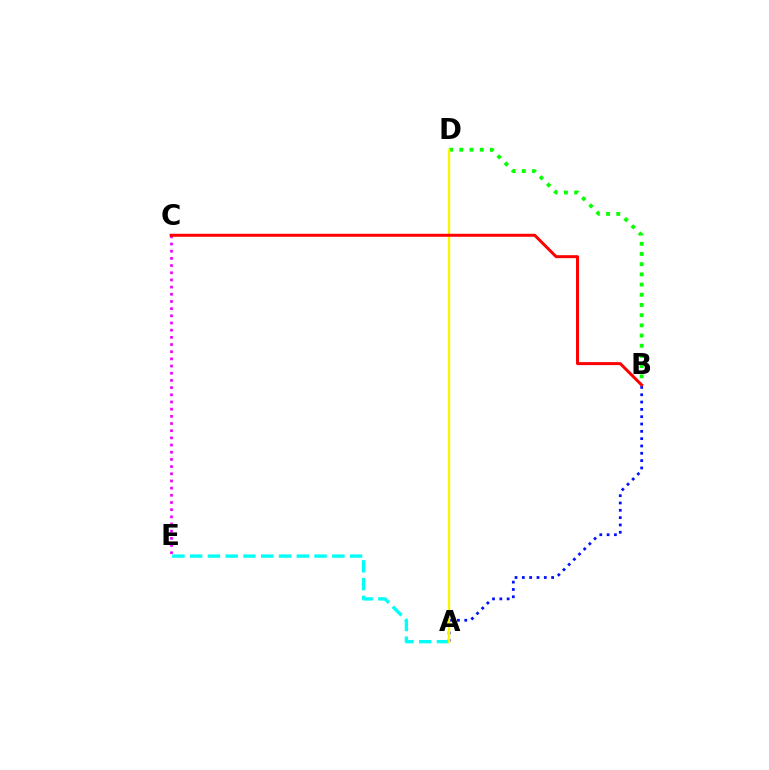{('B', 'D'): [{'color': '#08ff00', 'line_style': 'dotted', 'thickness': 2.77}], ('A', 'B'): [{'color': '#0010ff', 'line_style': 'dotted', 'thickness': 1.99}], ('A', 'E'): [{'color': '#00fff6', 'line_style': 'dashed', 'thickness': 2.41}], ('A', 'D'): [{'color': '#fcf500', 'line_style': 'solid', 'thickness': 1.69}], ('C', 'E'): [{'color': '#ee00ff', 'line_style': 'dotted', 'thickness': 1.95}], ('B', 'C'): [{'color': '#ff0000', 'line_style': 'solid', 'thickness': 2.15}]}